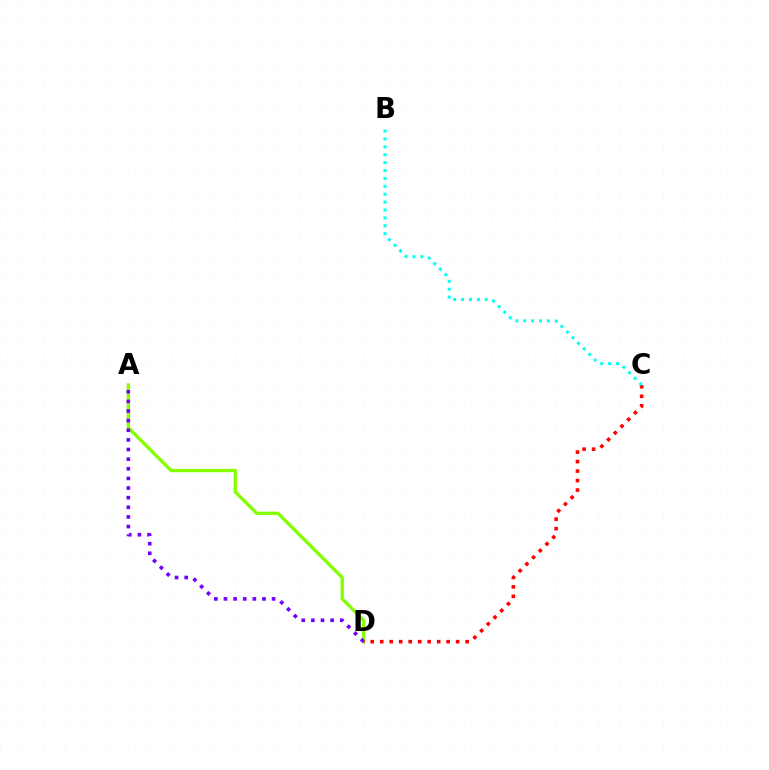{('A', 'D'): [{'color': '#84ff00', 'line_style': 'solid', 'thickness': 2.4}, {'color': '#7200ff', 'line_style': 'dotted', 'thickness': 2.62}], ('C', 'D'): [{'color': '#ff0000', 'line_style': 'dotted', 'thickness': 2.58}], ('B', 'C'): [{'color': '#00fff6', 'line_style': 'dotted', 'thickness': 2.14}]}